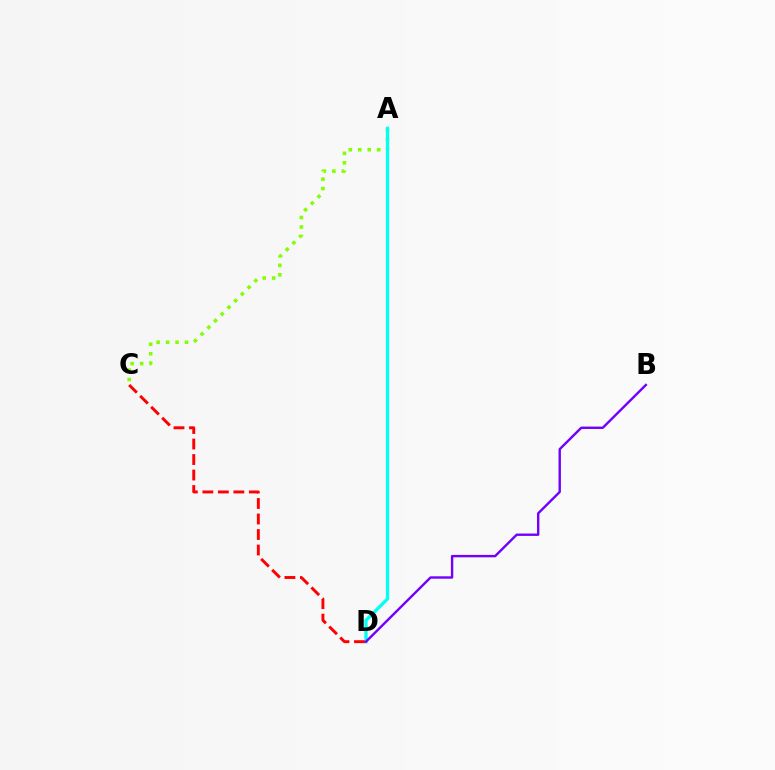{('A', 'C'): [{'color': '#84ff00', 'line_style': 'dotted', 'thickness': 2.57}], ('A', 'D'): [{'color': '#00fff6', 'line_style': 'solid', 'thickness': 2.37}], ('C', 'D'): [{'color': '#ff0000', 'line_style': 'dashed', 'thickness': 2.11}], ('B', 'D'): [{'color': '#7200ff', 'line_style': 'solid', 'thickness': 1.72}]}